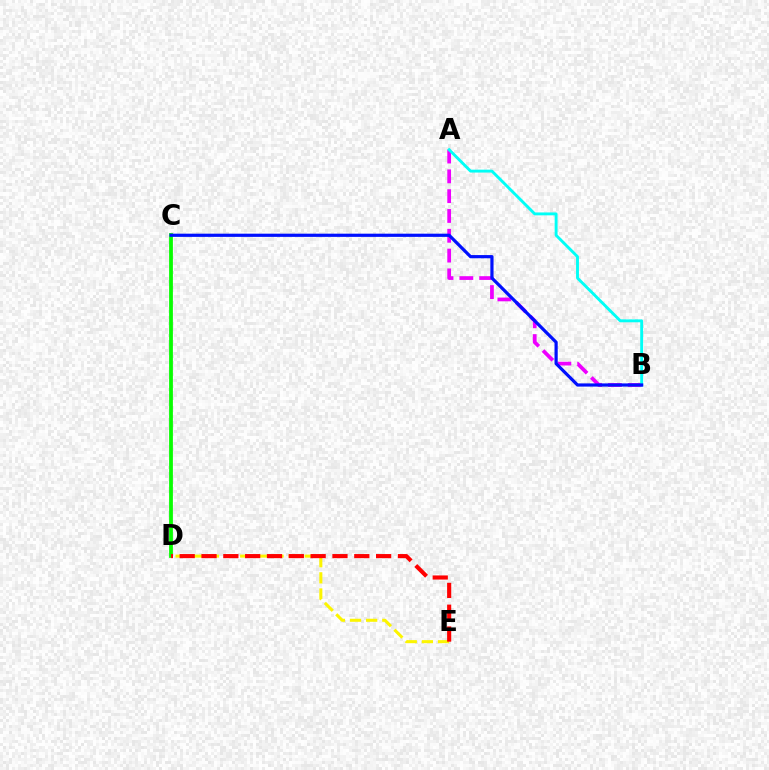{('A', 'B'): [{'color': '#ee00ff', 'line_style': 'dashed', 'thickness': 2.69}, {'color': '#00fff6', 'line_style': 'solid', 'thickness': 2.08}], ('D', 'E'): [{'color': '#fcf500', 'line_style': 'dashed', 'thickness': 2.19}, {'color': '#ff0000', 'line_style': 'dashed', 'thickness': 2.96}], ('C', 'D'): [{'color': '#08ff00', 'line_style': 'solid', 'thickness': 2.72}], ('B', 'C'): [{'color': '#0010ff', 'line_style': 'solid', 'thickness': 2.3}]}